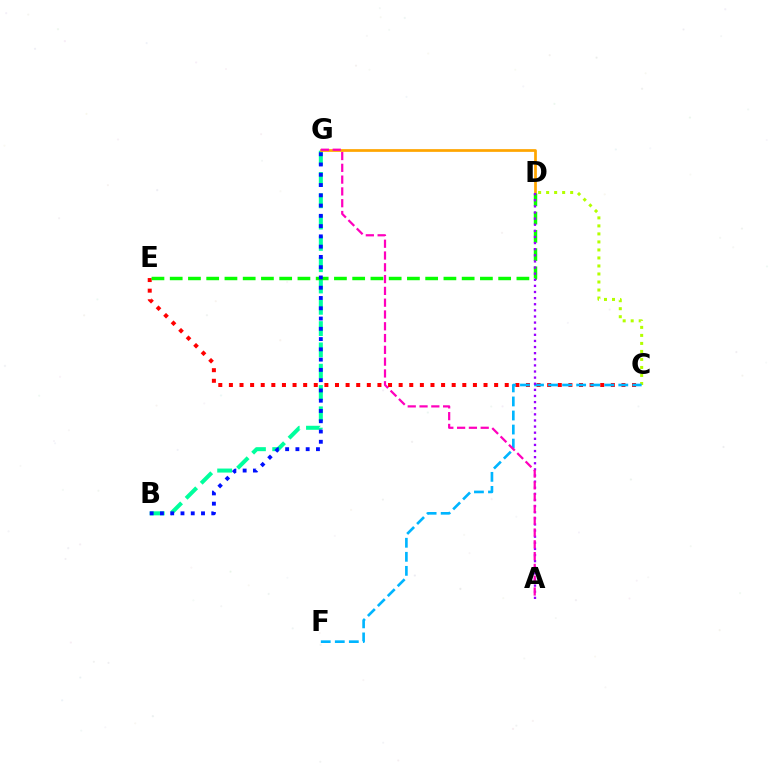{('B', 'G'): [{'color': '#00ff9d', 'line_style': 'dashed', 'thickness': 2.89}, {'color': '#0010ff', 'line_style': 'dotted', 'thickness': 2.79}], ('C', 'D'): [{'color': '#b3ff00', 'line_style': 'dotted', 'thickness': 2.18}], ('D', 'G'): [{'color': '#ffa500', 'line_style': 'solid', 'thickness': 1.96}], ('C', 'E'): [{'color': '#ff0000', 'line_style': 'dotted', 'thickness': 2.88}], ('D', 'E'): [{'color': '#08ff00', 'line_style': 'dashed', 'thickness': 2.48}], ('C', 'F'): [{'color': '#00b5ff', 'line_style': 'dashed', 'thickness': 1.91}], ('A', 'D'): [{'color': '#9b00ff', 'line_style': 'dotted', 'thickness': 1.66}], ('A', 'G'): [{'color': '#ff00bd', 'line_style': 'dashed', 'thickness': 1.6}]}